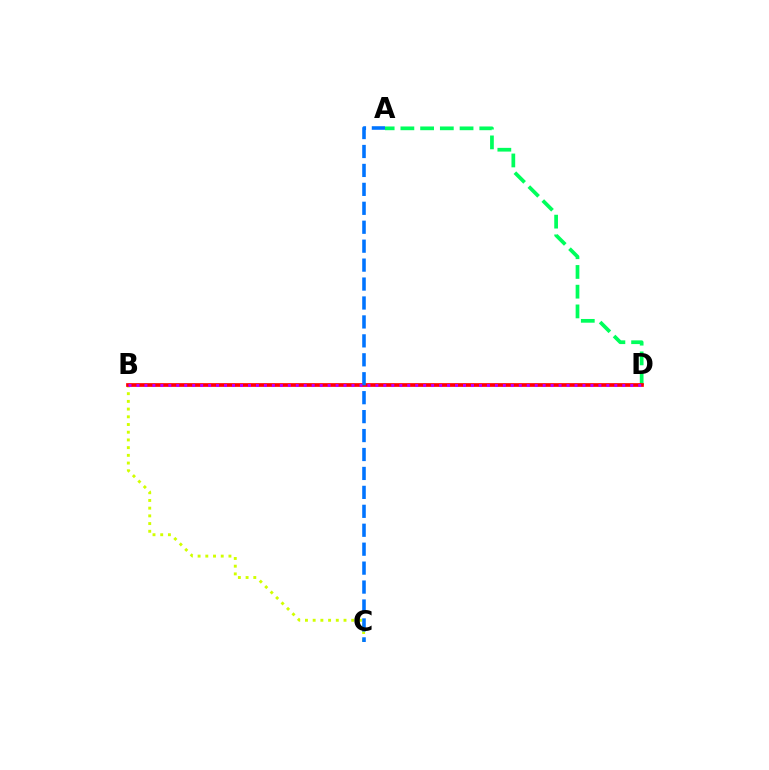{('B', 'C'): [{'color': '#d1ff00', 'line_style': 'dotted', 'thickness': 2.09}], ('A', 'D'): [{'color': '#00ff5c', 'line_style': 'dashed', 'thickness': 2.68}], ('B', 'D'): [{'color': '#ff0000', 'line_style': 'solid', 'thickness': 2.67}, {'color': '#b900ff', 'line_style': 'dotted', 'thickness': 2.16}], ('A', 'C'): [{'color': '#0074ff', 'line_style': 'dashed', 'thickness': 2.57}]}